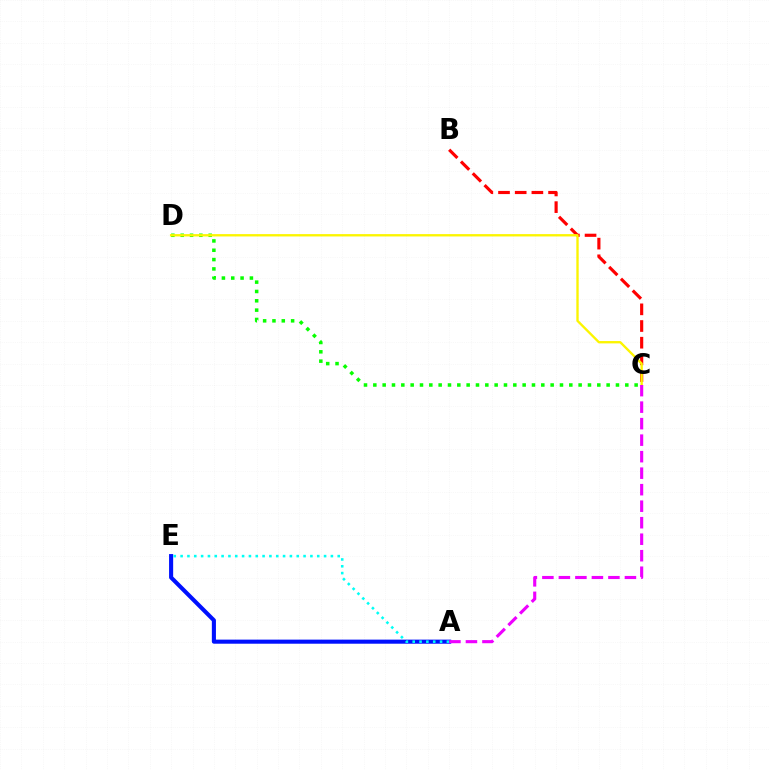{('C', 'D'): [{'color': '#08ff00', 'line_style': 'dotted', 'thickness': 2.54}, {'color': '#fcf500', 'line_style': 'solid', 'thickness': 1.69}], ('A', 'E'): [{'color': '#0010ff', 'line_style': 'solid', 'thickness': 2.94}, {'color': '#00fff6', 'line_style': 'dotted', 'thickness': 1.86}], ('B', 'C'): [{'color': '#ff0000', 'line_style': 'dashed', 'thickness': 2.27}], ('A', 'C'): [{'color': '#ee00ff', 'line_style': 'dashed', 'thickness': 2.24}]}